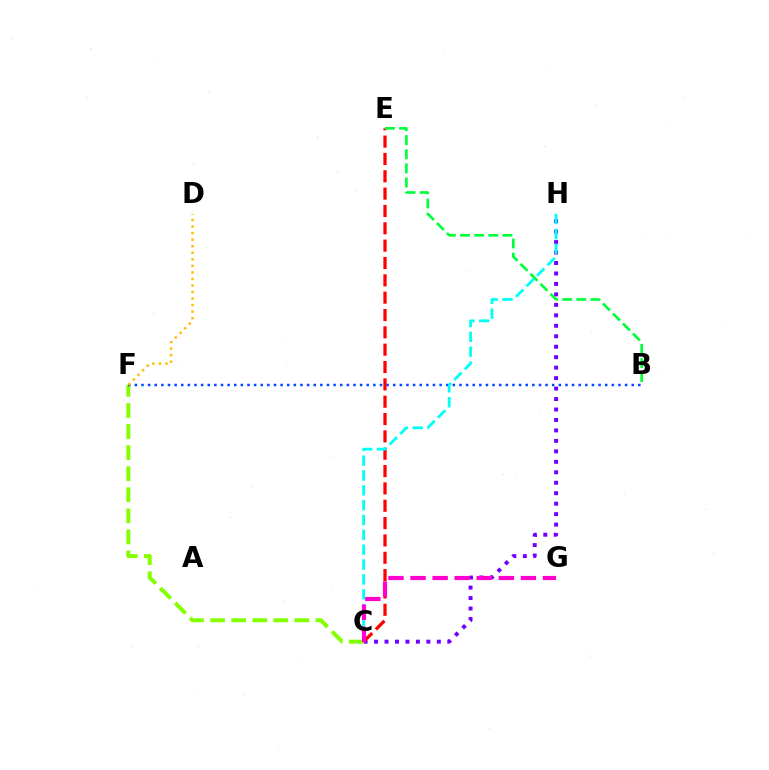{('C', 'H'): [{'color': '#7200ff', 'line_style': 'dotted', 'thickness': 2.84}, {'color': '#00fff6', 'line_style': 'dashed', 'thickness': 2.02}], ('C', 'F'): [{'color': '#84ff00', 'line_style': 'dashed', 'thickness': 2.86}], ('B', 'F'): [{'color': '#004bff', 'line_style': 'dotted', 'thickness': 1.8}], ('C', 'E'): [{'color': '#ff0000', 'line_style': 'dashed', 'thickness': 2.36}], ('B', 'E'): [{'color': '#00ff39', 'line_style': 'dashed', 'thickness': 1.92}], ('D', 'F'): [{'color': '#ffbd00', 'line_style': 'dotted', 'thickness': 1.78}], ('C', 'G'): [{'color': '#ff00cf', 'line_style': 'dashed', 'thickness': 3.0}]}